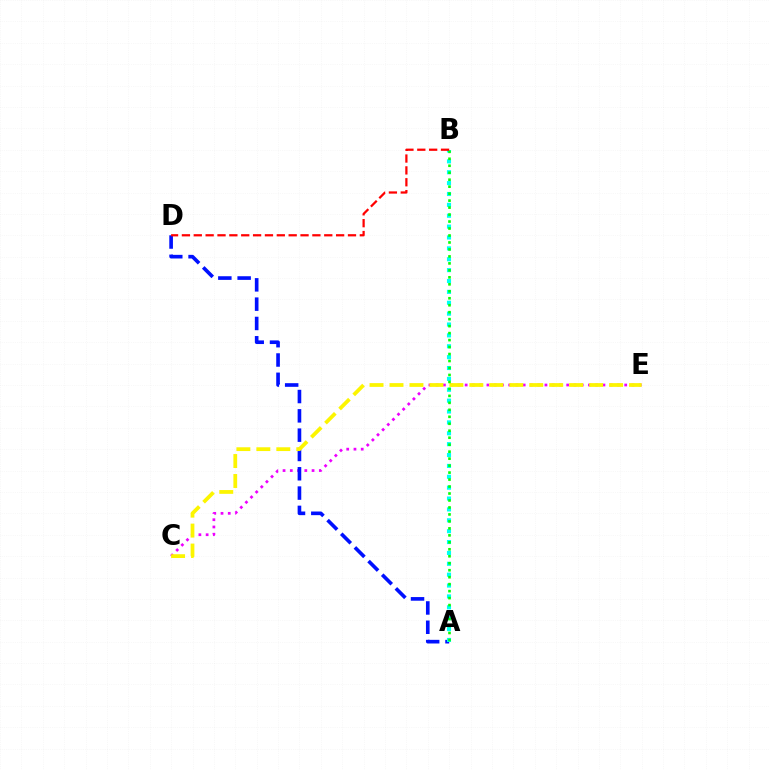{('C', 'E'): [{'color': '#ee00ff', 'line_style': 'dotted', 'thickness': 1.97}, {'color': '#fcf500', 'line_style': 'dashed', 'thickness': 2.71}], ('A', 'D'): [{'color': '#0010ff', 'line_style': 'dashed', 'thickness': 2.62}], ('A', 'B'): [{'color': '#00fff6', 'line_style': 'dotted', 'thickness': 2.96}, {'color': '#08ff00', 'line_style': 'dotted', 'thickness': 1.89}], ('B', 'D'): [{'color': '#ff0000', 'line_style': 'dashed', 'thickness': 1.61}]}